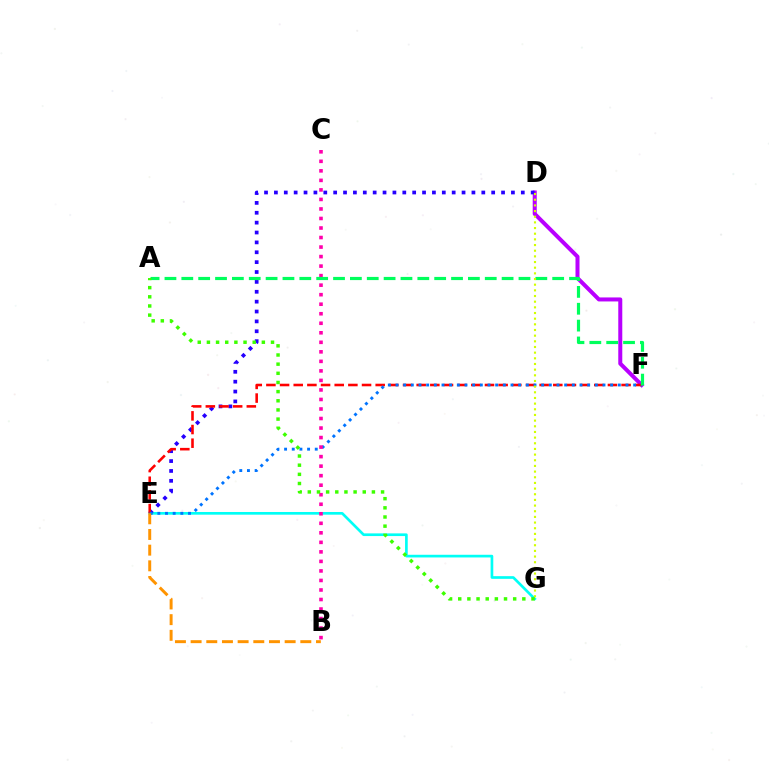{('E', 'G'): [{'color': '#00fff6', 'line_style': 'solid', 'thickness': 1.93}], ('D', 'F'): [{'color': '#b900ff', 'line_style': 'solid', 'thickness': 2.89}], ('D', 'E'): [{'color': '#2500ff', 'line_style': 'dotted', 'thickness': 2.68}], ('E', 'F'): [{'color': '#ff0000', 'line_style': 'dashed', 'thickness': 1.86}, {'color': '#0074ff', 'line_style': 'dotted', 'thickness': 2.08}], ('B', 'C'): [{'color': '#ff00ac', 'line_style': 'dotted', 'thickness': 2.59}], ('B', 'E'): [{'color': '#ff9400', 'line_style': 'dashed', 'thickness': 2.13}], ('A', 'F'): [{'color': '#00ff5c', 'line_style': 'dashed', 'thickness': 2.29}], ('D', 'G'): [{'color': '#d1ff00', 'line_style': 'dotted', 'thickness': 1.54}], ('A', 'G'): [{'color': '#3dff00', 'line_style': 'dotted', 'thickness': 2.49}]}